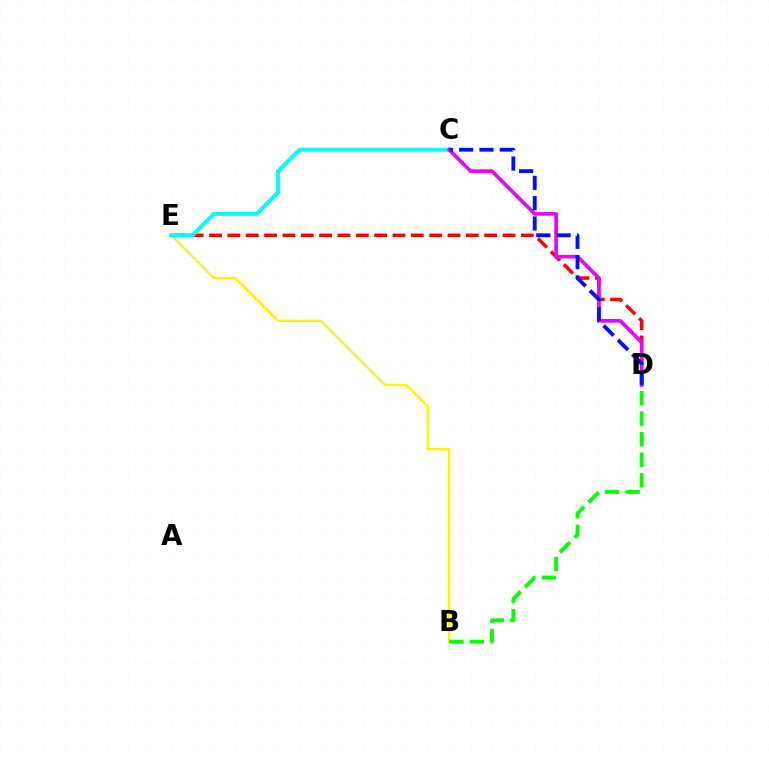{('D', 'E'): [{'color': '#ff0000', 'line_style': 'dashed', 'thickness': 2.49}], ('B', 'E'): [{'color': '#fcf500', 'line_style': 'solid', 'thickness': 1.7}], ('C', 'E'): [{'color': '#00fff6', 'line_style': 'solid', 'thickness': 2.85}], ('C', 'D'): [{'color': '#ee00ff', 'line_style': 'solid', 'thickness': 2.64}, {'color': '#0010ff', 'line_style': 'dashed', 'thickness': 2.76}], ('B', 'D'): [{'color': '#08ff00', 'line_style': 'dashed', 'thickness': 2.8}]}